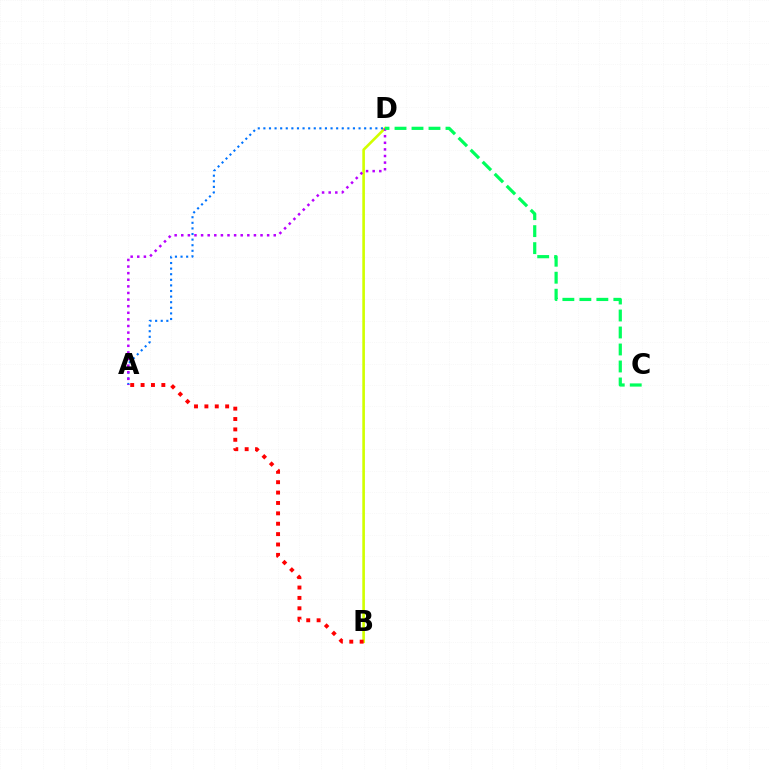{('B', 'D'): [{'color': '#d1ff00', 'line_style': 'solid', 'thickness': 1.89}], ('A', 'D'): [{'color': '#0074ff', 'line_style': 'dotted', 'thickness': 1.52}, {'color': '#b900ff', 'line_style': 'dotted', 'thickness': 1.79}], ('A', 'B'): [{'color': '#ff0000', 'line_style': 'dotted', 'thickness': 2.82}], ('C', 'D'): [{'color': '#00ff5c', 'line_style': 'dashed', 'thickness': 2.31}]}